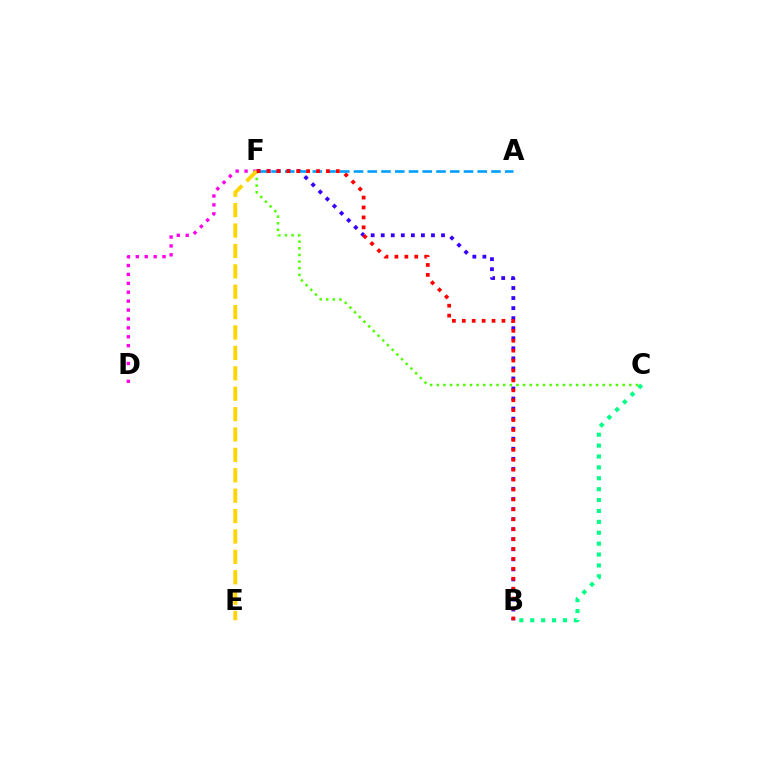{('B', 'F'): [{'color': '#3700ff', 'line_style': 'dotted', 'thickness': 2.73}, {'color': '#ff0000', 'line_style': 'dotted', 'thickness': 2.69}], ('D', 'F'): [{'color': '#ff00ed', 'line_style': 'dotted', 'thickness': 2.42}], ('B', 'C'): [{'color': '#00ff86', 'line_style': 'dotted', 'thickness': 2.96}], ('A', 'F'): [{'color': '#009eff', 'line_style': 'dashed', 'thickness': 1.87}], ('C', 'F'): [{'color': '#4fff00', 'line_style': 'dotted', 'thickness': 1.8}], ('E', 'F'): [{'color': '#ffd500', 'line_style': 'dashed', 'thickness': 2.77}]}